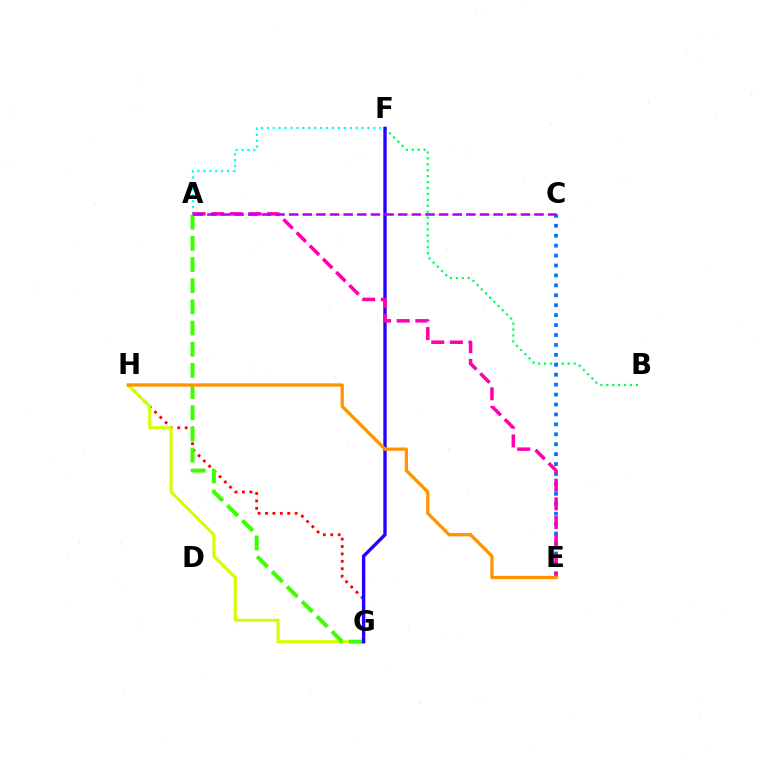{('B', 'F'): [{'color': '#00ff5c', 'line_style': 'dotted', 'thickness': 1.61}], ('G', 'H'): [{'color': '#ff0000', 'line_style': 'dotted', 'thickness': 2.01}, {'color': '#d1ff00', 'line_style': 'solid', 'thickness': 2.19}], ('C', 'E'): [{'color': '#0074ff', 'line_style': 'dotted', 'thickness': 2.7}], ('A', 'F'): [{'color': '#00fff6', 'line_style': 'dotted', 'thickness': 1.61}], ('A', 'G'): [{'color': '#3dff00', 'line_style': 'dashed', 'thickness': 2.88}], ('F', 'G'): [{'color': '#2500ff', 'line_style': 'solid', 'thickness': 2.42}], ('A', 'E'): [{'color': '#ff00ac', 'line_style': 'dashed', 'thickness': 2.53}], ('A', 'C'): [{'color': '#b900ff', 'line_style': 'dashed', 'thickness': 1.85}], ('E', 'H'): [{'color': '#ff9400', 'line_style': 'solid', 'thickness': 2.37}]}